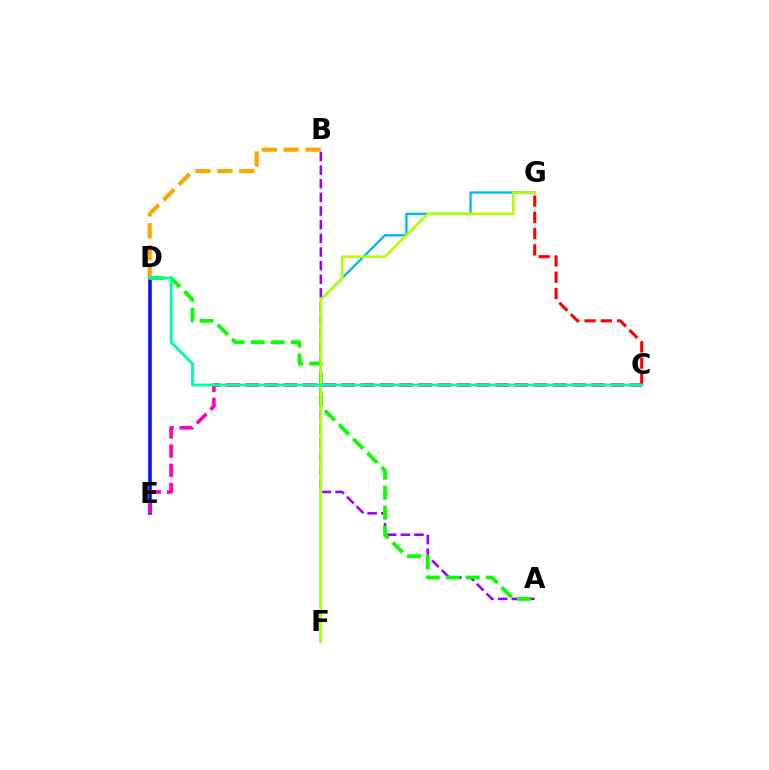{('D', 'E'): [{'color': '#0010ff', 'line_style': 'solid', 'thickness': 2.54}], ('A', 'B'): [{'color': '#9b00ff', 'line_style': 'dashed', 'thickness': 1.85}], ('B', 'D'): [{'color': '#ffa500', 'line_style': 'dashed', 'thickness': 2.98}], ('C', 'G'): [{'color': '#ff0000', 'line_style': 'dashed', 'thickness': 2.21}], ('A', 'D'): [{'color': '#08ff00', 'line_style': 'dashed', 'thickness': 2.72}], ('F', 'G'): [{'color': '#00b5ff', 'line_style': 'solid', 'thickness': 1.67}, {'color': '#b3ff00', 'line_style': 'solid', 'thickness': 1.86}], ('C', 'E'): [{'color': '#ff00bd', 'line_style': 'dashed', 'thickness': 2.61}], ('C', 'D'): [{'color': '#00ff9d', 'line_style': 'solid', 'thickness': 2.04}]}